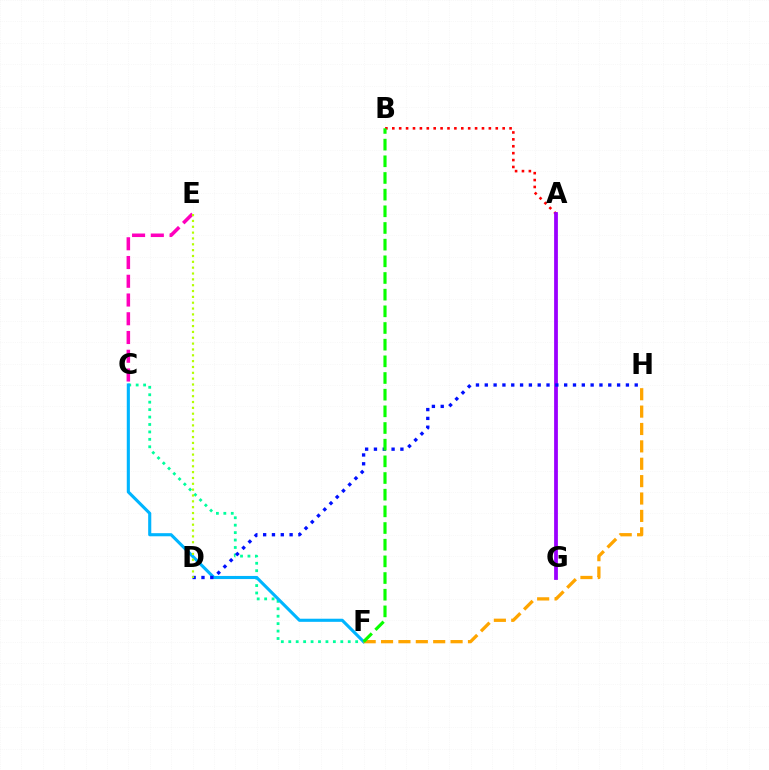{('C', 'F'): [{'color': '#00ff9d', 'line_style': 'dotted', 'thickness': 2.02}, {'color': '#00b5ff', 'line_style': 'solid', 'thickness': 2.24}], ('A', 'B'): [{'color': '#ff0000', 'line_style': 'dotted', 'thickness': 1.87}], ('C', 'E'): [{'color': '#ff00bd', 'line_style': 'dashed', 'thickness': 2.55}], ('A', 'G'): [{'color': '#9b00ff', 'line_style': 'solid', 'thickness': 2.72}], ('D', 'H'): [{'color': '#0010ff', 'line_style': 'dotted', 'thickness': 2.4}], ('F', 'H'): [{'color': '#ffa500', 'line_style': 'dashed', 'thickness': 2.36}], ('D', 'E'): [{'color': '#b3ff00', 'line_style': 'dotted', 'thickness': 1.59}], ('B', 'F'): [{'color': '#08ff00', 'line_style': 'dashed', 'thickness': 2.26}]}